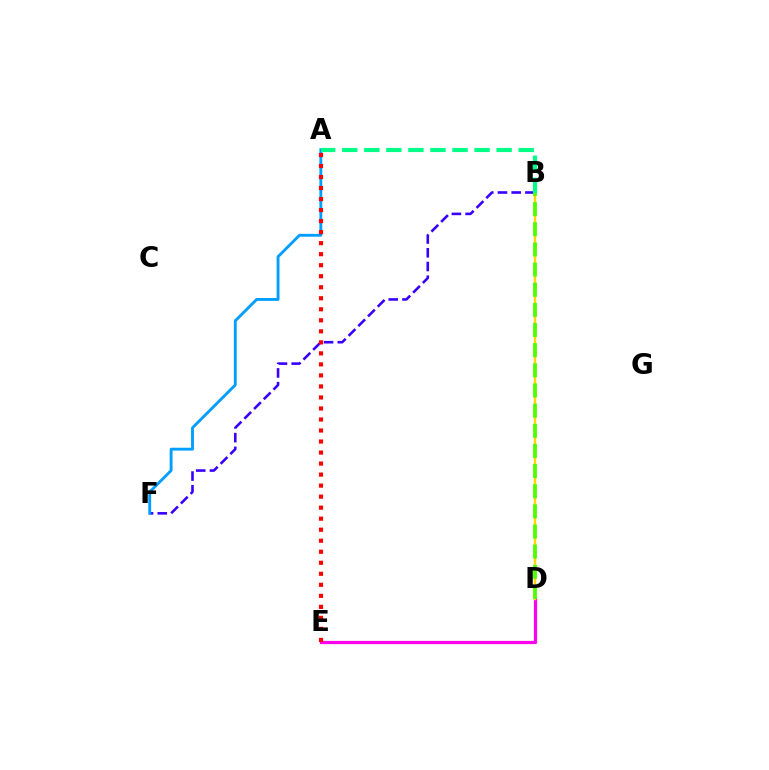{('B', 'F'): [{'color': '#3700ff', 'line_style': 'dashed', 'thickness': 1.87}], ('A', 'F'): [{'color': '#009eff', 'line_style': 'solid', 'thickness': 2.06}], ('D', 'E'): [{'color': '#ff00ed', 'line_style': 'solid', 'thickness': 2.31}], ('A', 'E'): [{'color': '#ff0000', 'line_style': 'dotted', 'thickness': 2.99}], ('B', 'D'): [{'color': '#ffd500', 'line_style': 'solid', 'thickness': 1.76}, {'color': '#4fff00', 'line_style': 'dashed', 'thickness': 2.74}], ('A', 'B'): [{'color': '#00ff86', 'line_style': 'dashed', 'thickness': 3.0}]}